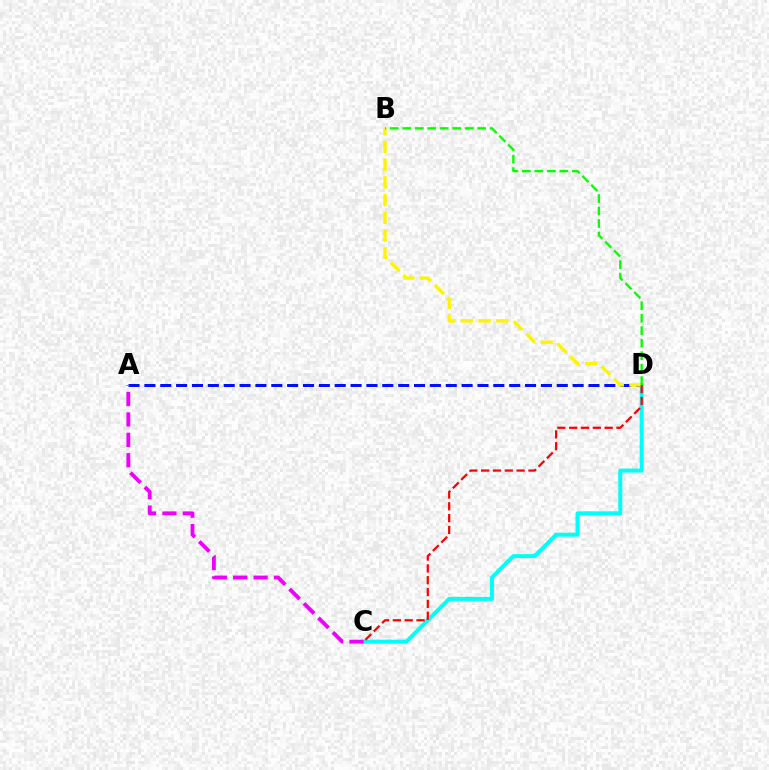{('A', 'D'): [{'color': '#0010ff', 'line_style': 'dashed', 'thickness': 2.15}], ('C', 'D'): [{'color': '#00fff6', 'line_style': 'solid', 'thickness': 2.87}, {'color': '#ff0000', 'line_style': 'dashed', 'thickness': 1.61}], ('A', 'C'): [{'color': '#ee00ff', 'line_style': 'dashed', 'thickness': 2.77}], ('B', 'D'): [{'color': '#fcf500', 'line_style': 'dashed', 'thickness': 2.41}, {'color': '#08ff00', 'line_style': 'dashed', 'thickness': 1.7}]}